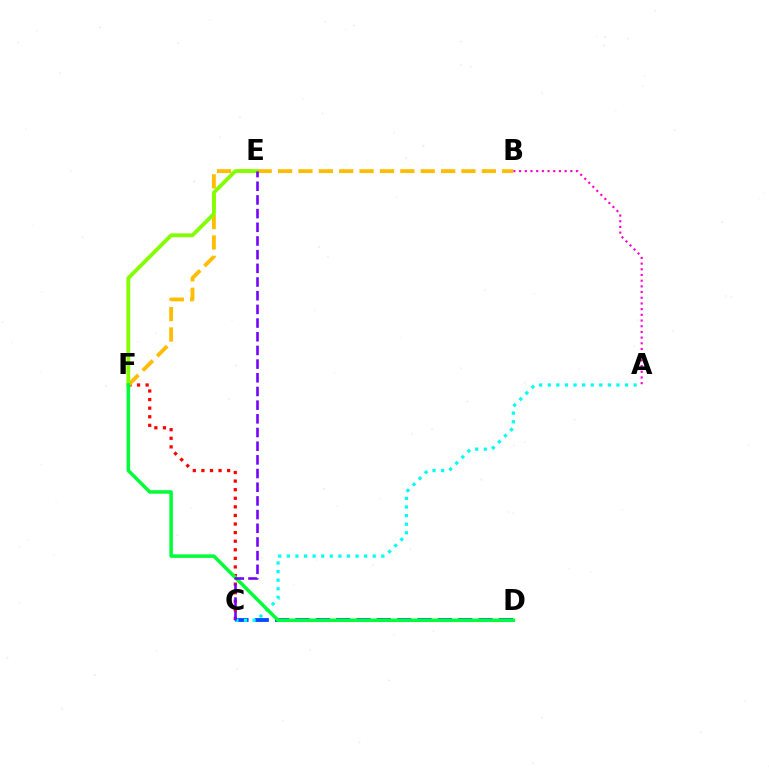{('C', 'D'): [{'color': '#004bff', 'line_style': 'dashed', 'thickness': 2.76}], ('C', 'F'): [{'color': '#ff0000', 'line_style': 'dotted', 'thickness': 2.33}], ('A', 'C'): [{'color': '#00fff6', 'line_style': 'dotted', 'thickness': 2.33}], ('B', 'F'): [{'color': '#ffbd00', 'line_style': 'dashed', 'thickness': 2.77}], ('A', 'B'): [{'color': '#ff00cf', 'line_style': 'dotted', 'thickness': 1.55}], ('E', 'F'): [{'color': '#84ff00', 'line_style': 'solid', 'thickness': 2.76}], ('D', 'F'): [{'color': '#00ff39', 'line_style': 'solid', 'thickness': 2.53}], ('C', 'E'): [{'color': '#7200ff', 'line_style': 'dashed', 'thickness': 1.86}]}